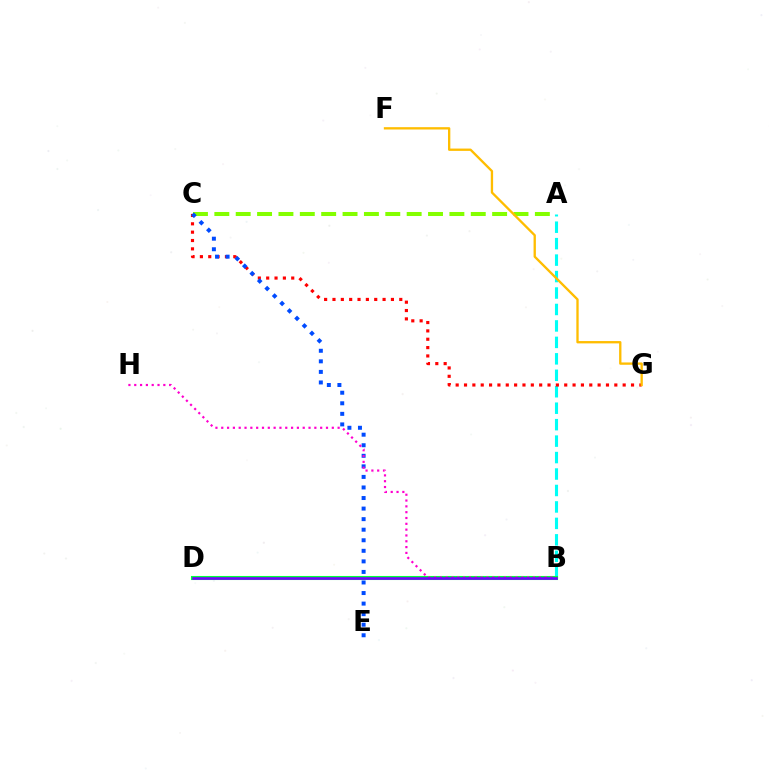{('A', 'B'): [{'color': '#00fff6', 'line_style': 'dashed', 'thickness': 2.24}], ('C', 'G'): [{'color': '#ff0000', 'line_style': 'dotted', 'thickness': 2.27}], ('A', 'C'): [{'color': '#84ff00', 'line_style': 'dashed', 'thickness': 2.9}], ('C', 'E'): [{'color': '#004bff', 'line_style': 'dotted', 'thickness': 2.87}], ('B', 'D'): [{'color': '#00ff39', 'line_style': 'solid', 'thickness': 2.93}, {'color': '#7200ff', 'line_style': 'solid', 'thickness': 1.88}], ('F', 'G'): [{'color': '#ffbd00', 'line_style': 'solid', 'thickness': 1.68}], ('B', 'H'): [{'color': '#ff00cf', 'line_style': 'dotted', 'thickness': 1.58}]}